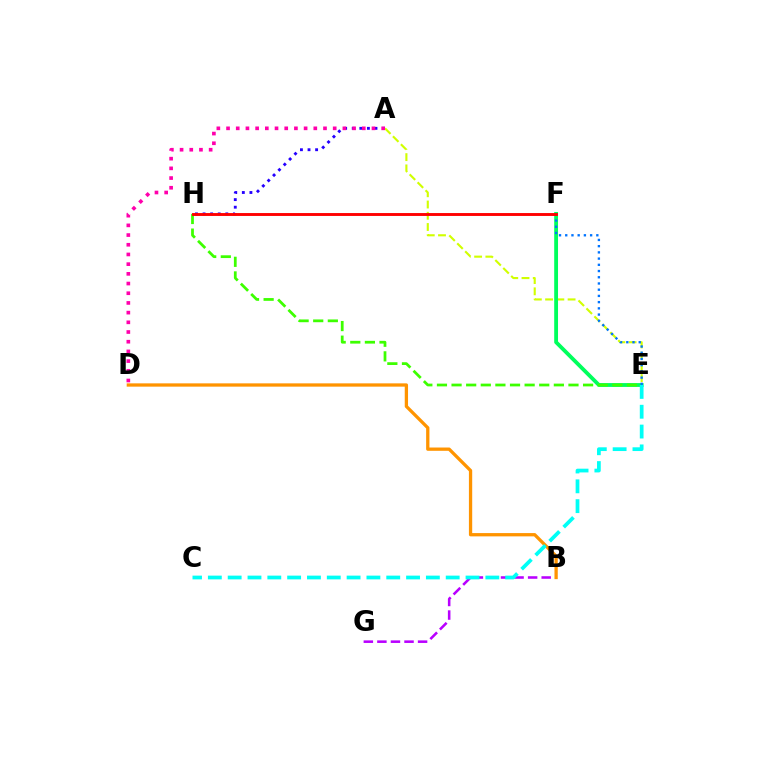{('B', 'G'): [{'color': '#b900ff', 'line_style': 'dashed', 'thickness': 1.84}], ('A', 'E'): [{'color': '#d1ff00', 'line_style': 'dashed', 'thickness': 1.53}], ('A', 'H'): [{'color': '#2500ff', 'line_style': 'dotted', 'thickness': 2.06}], ('A', 'D'): [{'color': '#ff00ac', 'line_style': 'dotted', 'thickness': 2.63}], ('E', 'F'): [{'color': '#00ff5c', 'line_style': 'solid', 'thickness': 2.75}, {'color': '#0074ff', 'line_style': 'dotted', 'thickness': 1.69}], ('E', 'H'): [{'color': '#3dff00', 'line_style': 'dashed', 'thickness': 1.99}], ('B', 'D'): [{'color': '#ff9400', 'line_style': 'solid', 'thickness': 2.37}], ('F', 'H'): [{'color': '#ff0000', 'line_style': 'solid', 'thickness': 2.08}], ('C', 'E'): [{'color': '#00fff6', 'line_style': 'dashed', 'thickness': 2.69}]}